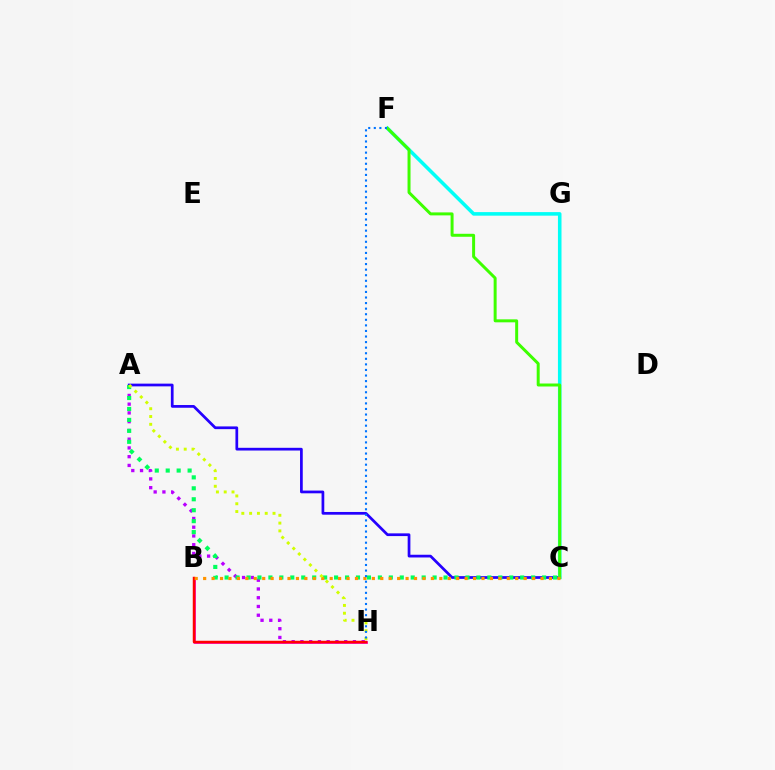{('A', 'C'): [{'color': '#2500ff', 'line_style': 'solid', 'thickness': 1.96}, {'color': '#00ff5c', 'line_style': 'dotted', 'thickness': 2.97}], ('C', 'F'): [{'color': '#00fff6', 'line_style': 'solid', 'thickness': 2.56}, {'color': '#3dff00', 'line_style': 'solid', 'thickness': 2.15}], ('A', 'H'): [{'color': '#b900ff', 'line_style': 'dotted', 'thickness': 2.38}, {'color': '#d1ff00', 'line_style': 'dotted', 'thickness': 2.12}], ('B', 'H'): [{'color': '#ff00ac', 'line_style': 'solid', 'thickness': 2.01}, {'color': '#ff0000', 'line_style': 'solid', 'thickness': 1.78}], ('B', 'C'): [{'color': '#ff9400', 'line_style': 'dotted', 'thickness': 2.29}], ('F', 'H'): [{'color': '#0074ff', 'line_style': 'dotted', 'thickness': 1.51}]}